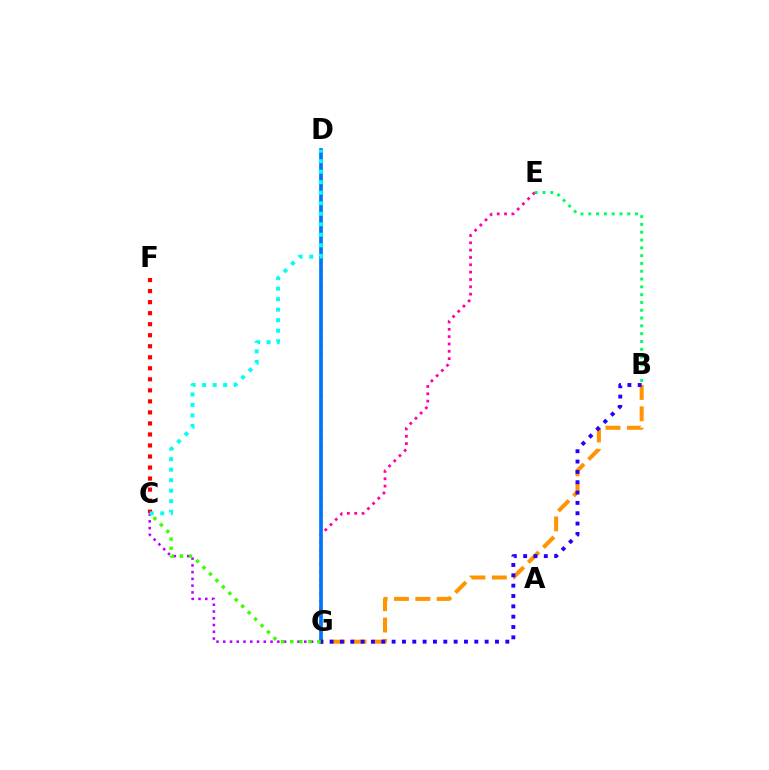{('B', 'E'): [{'color': '#00ff5c', 'line_style': 'dotted', 'thickness': 2.12}], ('E', 'G'): [{'color': '#ff00ac', 'line_style': 'dotted', 'thickness': 1.99}], ('C', 'F'): [{'color': '#ff0000', 'line_style': 'dotted', 'thickness': 3.0}], ('B', 'G'): [{'color': '#ff9400', 'line_style': 'dashed', 'thickness': 2.9}, {'color': '#2500ff', 'line_style': 'dotted', 'thickness': 2.81}], ('D', 'G'): [{'color': '#d1ff00', 'line_style': 'dotted', 'thickness': 2.29}, {'color': '#0074ff', 'line_style': 'solid', 'thickness': 2.64}], ('C', 'G'): [{'color': '#b900ff', 'line_style': 'dotted', 'thickness': 1.83}, {'color': '#3dff00', 'line_style': 'dotted', 'thickness': 2.48}], ('C', 'D'): [{'color': '#00fff6', 'line_style': 'dotted', 'thickness': 2.86}]}